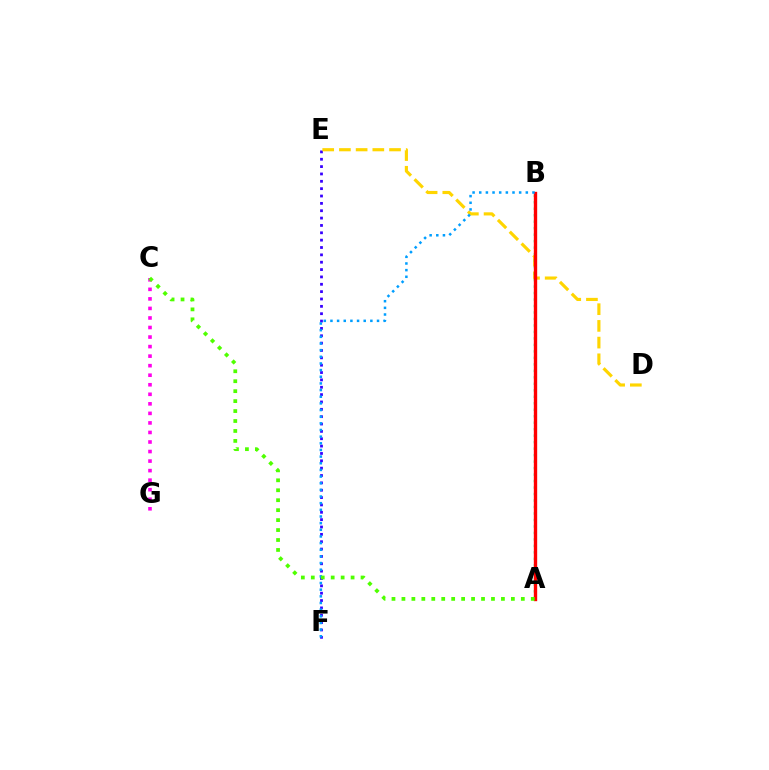{('E', 'F'): [{'color': '#3700ff', 'line_style': 'dotted', 'thickness': 2.0}], ('D', 'E'): [{'color': '#ffd500', 'line_style': 'dashed', 'thickness': 2.27}], ('C', 'G'): [{'color': '#ff00ed', 'line_style': 'dotted', 'thickness': 2.59}], ('A', 'B'): [{'color': '#00ff86', 'line_style': 'dotted', 'thickness': 1.76}, {'color': '#ff0000', 'line_style': 'solid', 'thickness': 2.42}], ('B', 'F'): [{'color': '#009eff', 'line_style': 'dotted', 'thickness': 1.81}], ('A', 'C'): [{'color': '#4fff00', 'line_style': 'dotted', 'thickness': 2.7}]}